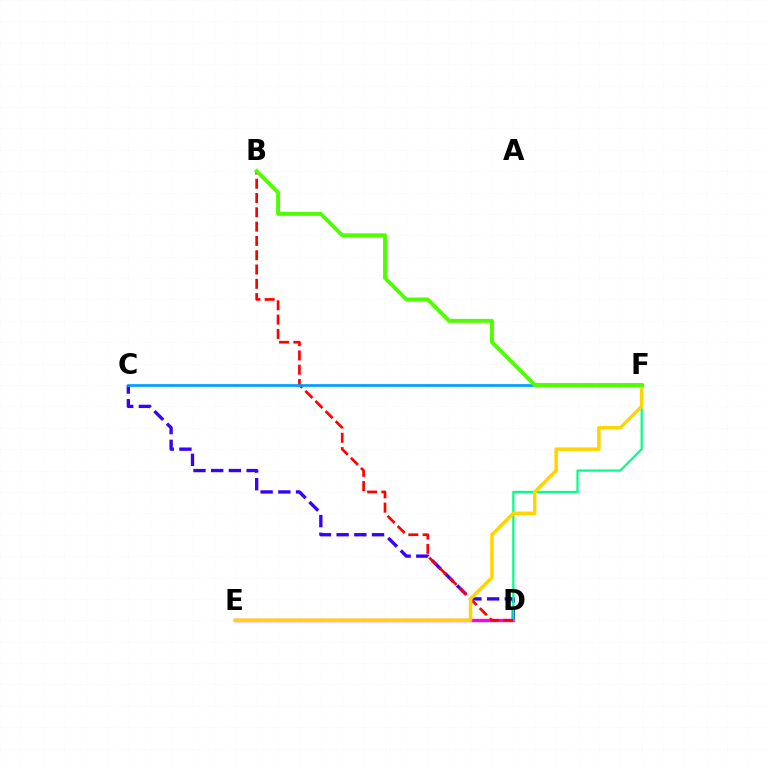{('C', 'D'): [{'color': '#3700ff', 'line_style': 'dashed', 'thickness': 2.41}], ('D', 'E'): [{'color': '#ff00ed', 'line_style': 'solid', 'thickness': 2.41}], ('D', 'F'): [{'color': '#00ff86', 'line_style': 'solid', 'thickness': 1.6}], ('B', 'D'): [{'color': '#ff0000', 'line_style': 'dashed', 'thickness': 1.94}], ('E', 'F'): [{'color': '#ffd500', 'line_style': 'solid', 'thickness': 2.53}], ('C', 'F'): [{'color': '#009eff', 'line_style': 'solid', 'thickness': 1.96}], ('B', 'F'): [{'color': '#4fff00', 'line_style': 'solid', 'thickness': 2.82}]}